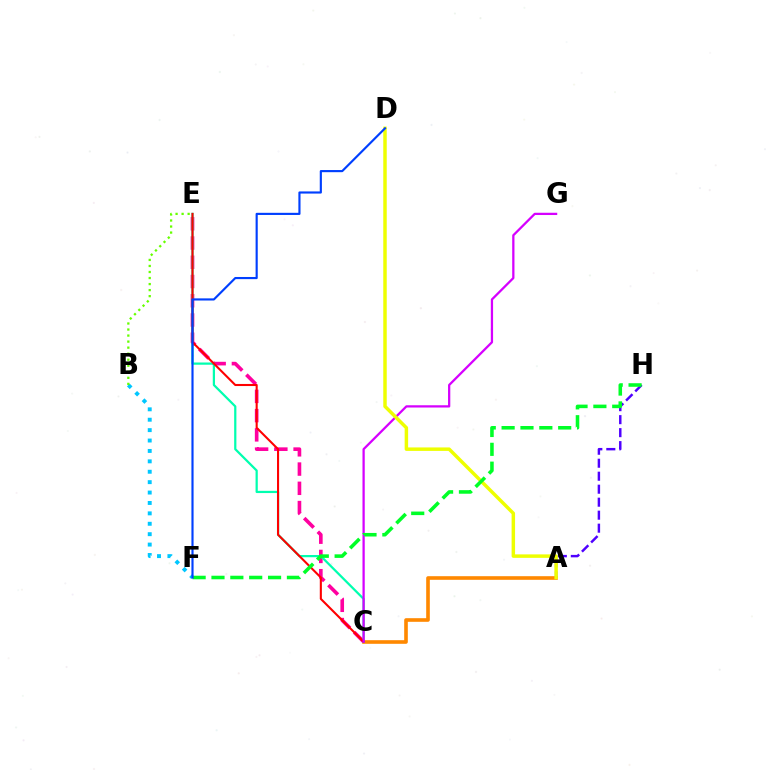{('A', 'C'): [{'color': '#ff8800', 'line_style': 'solid', 'thickness': 2.61}], ('C', 'E'): [{'color': '#ff00a0', 'line_style': 'dashed', 'thickness': 2.61}, {'color': '#00ffaf', 'line_style': 'solid', 'thickness': 1.61}, {'color': '#ff0000', 'line_style': 'solid', 'thickness': 1.5}], ('A', 'H'): [{'color': '#4f00ff', 'line_style': 'dashed', 'thickness': 1.76}], ('C', 'G'): [{'color': '#d600ff', 'line_style': 'solid', 'thickness': 1.63}], ('B', 'F'): [{'color': '#00c7ff', 'line_style': 'dotted', 'thickness': 2.83}], ('B', 'E'): [{'color': '#66ff00', 'line_style': 'dotted', 'thickness': 1.64}], ('A', 'D'): [{'color': '#eeff00', 'line_style': 'solid', 'thickness': 2.5}], ('F', 'H'): [{'color': '#00ff27', 'line_style': 'dashed', 'thickness': 2.56}], ('D', 'F'): [{'color': '#003fff', 'line_style': 'solid', 'thickness': 1.55}]}